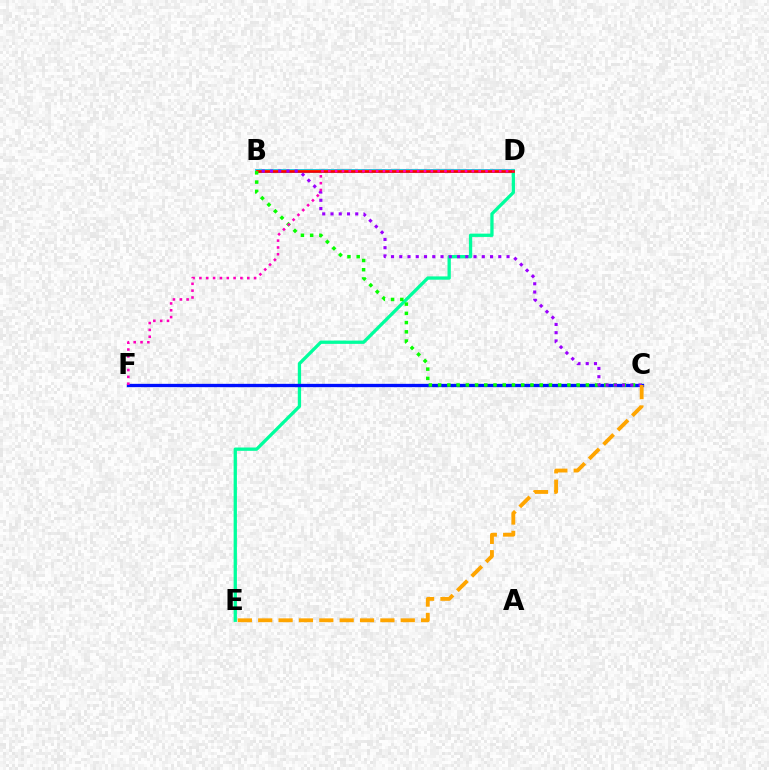{('B', 'D'): [{'color': '#00b5ff', 'line_style': 'solid', 'thickness': 2.76}, {'color': '#b3ff00', 'line_style': 'solid', 'thickness': 1.63}, {'color': '#ff0000', 'line_style': 'solid', 'thickness': 1.92}], ('D', 'E'): [{'color': '#00ff9d', 'line_style': 'solid', 'thickness': 2.37}], ('C', 'F'): [{'color': '#0010ff', 'line_style': 'solid', 'thickness': 2.38}], ('B', 'C'): [{'color': '#08ff00', 'line_style': 'dotted', 'thickness': 2.51}, {'color': '#9b00ff', 'line_style': 'dotted', 'thickness': 2.24}], ('C', 'E'): [{'color': '#ffa500', 'line_style': 'dashed', 'thickness': 2.77}], ('D', 'F'): [{'color': '#ff00bd', 'line_style': 'dotted', 'thickness': 1.86}]}